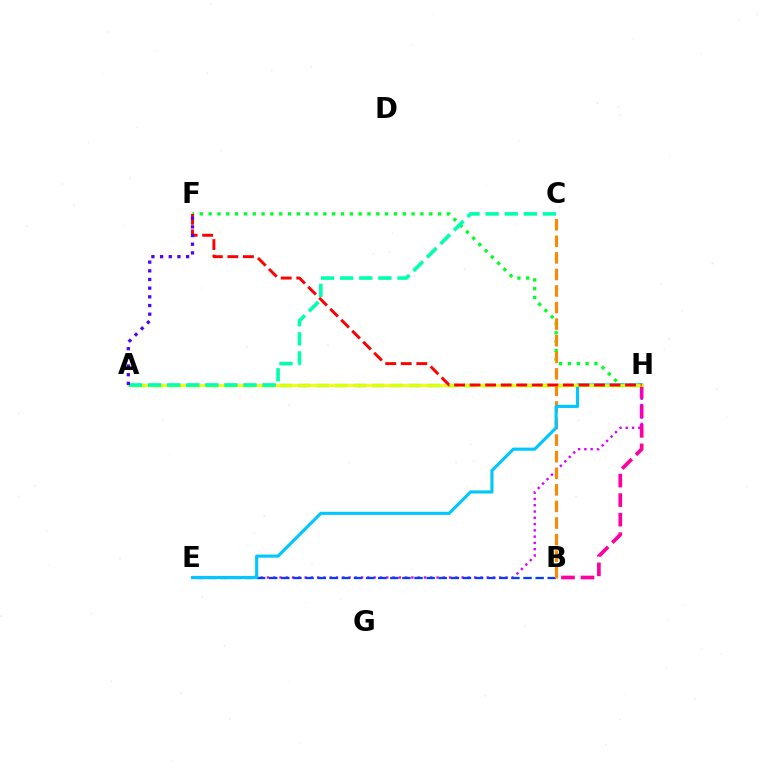{('F', 'H'): [{'color': '#00ff27', 'line_style': 'dotted', 'thickness': 2.4}, {'color': '#ff0000', 'line_style': 'dashed', 'thickness': 2.11}], ('A', 'H'): [{'color': '#66ff00', 'line_style': 'dashed', 'thickness': 2.5}, {'color': '#eeff00', 'line_style': 'solid', 'thickness': 1.91}], ('B', 'H'): [{'color': '#ff00a0', 'line_style': 'dashed', 'thickness': 2.65}], ('E', 'H'): [{'color': '#d600ff', 'line_style': 'dotted', 'thickness': 1.71}, {'color': '#00c7ff', 'line_style': 'solid', 'thickness': 2.25}], ('B', 'E'): [{'color': '#003fff', 'line_style': 'dashed', 'thickness': 1.65}], ('B', 'C'): [{'color': '#ff8800', 'line_style': 'dashed', 'thickness': 2.25}], ('A', 'C'): [{'color': '#00ffaf', 'line_style': 'dashed', 'thickness': 2.6}], ('A', 'F'): [{'color': '#4f00ff', 'line_style': 'dotted', 'thickness': 2.36}]}